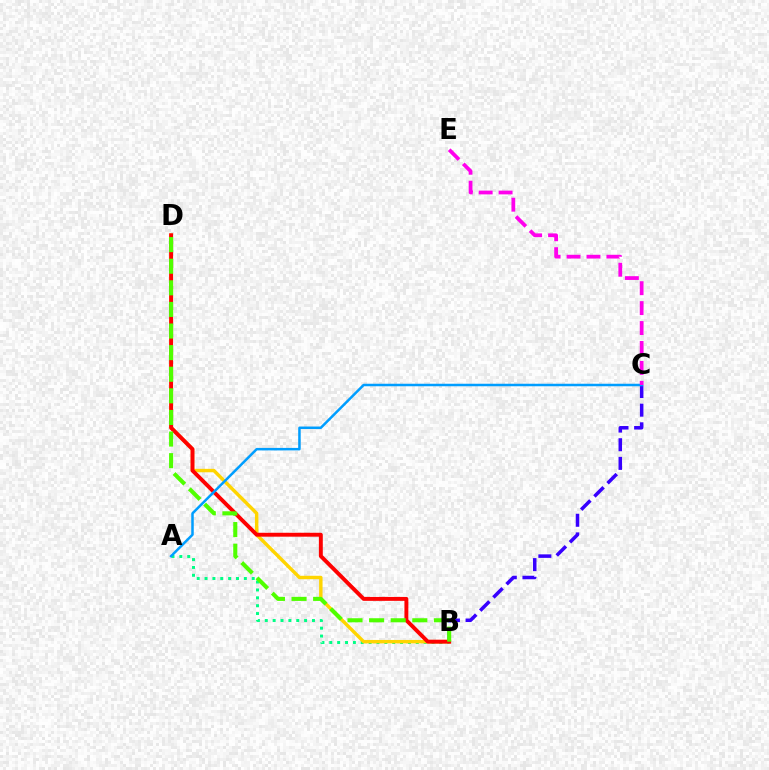{('A', 'B'): [{'color': '#00ff86', 'line_style': 'dotted', 'thickness': 2.14}], ('B', 'C'): [{'color': '#3700ff', 'line_style': 'dashed', 'thickness': 2.53}], ('B', 'D'): [{'color': '#ffd500', 'line_style': 'solid', 'thickness': 2.47}, {'color': '#ff0000', 'line_style': 'solid', 'thickness': 2.82}, {'color': '#4fff00', 'line_style': 'dashed', 'thickness': 2.93}], ('A', 'C'): [{'color': '#009eff', 'line_style': 'solid', 'thickness': 1.81}], ('C', 'E'): [{'color': '#ff00ed', 'line_style': 'dashed', 'thickness': 2.71}]}